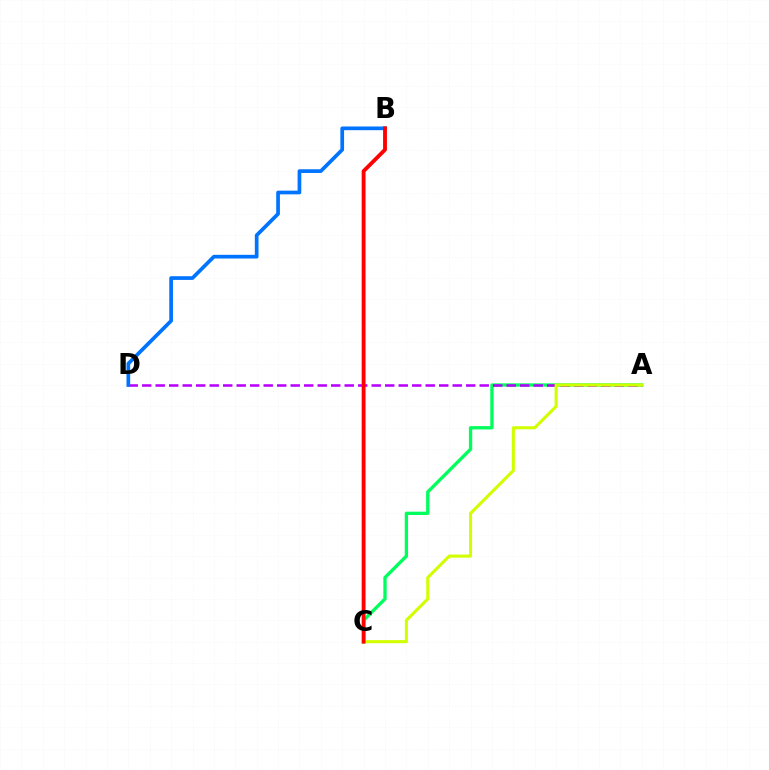{('A', 'C'): [{'color': '#00ff5c', 'line_style': 'solid', 'thickness': 2.39}, {'color': '#d1ff00', 'line_style': 'solid', 'thickness': 2.22}], ('A', 'D'): [{'color': '#b900ff', 'line_style': 'dashed', 'thickness': 1.83}], ('B', 'D'): [{'color': '#0074ff', 'line_style': 'solid', 'thickness': 2.66}], ('B', 'C'): [{'color': '#ff0000', 'line_style': 'solid', 'thickness': 2.77}]}